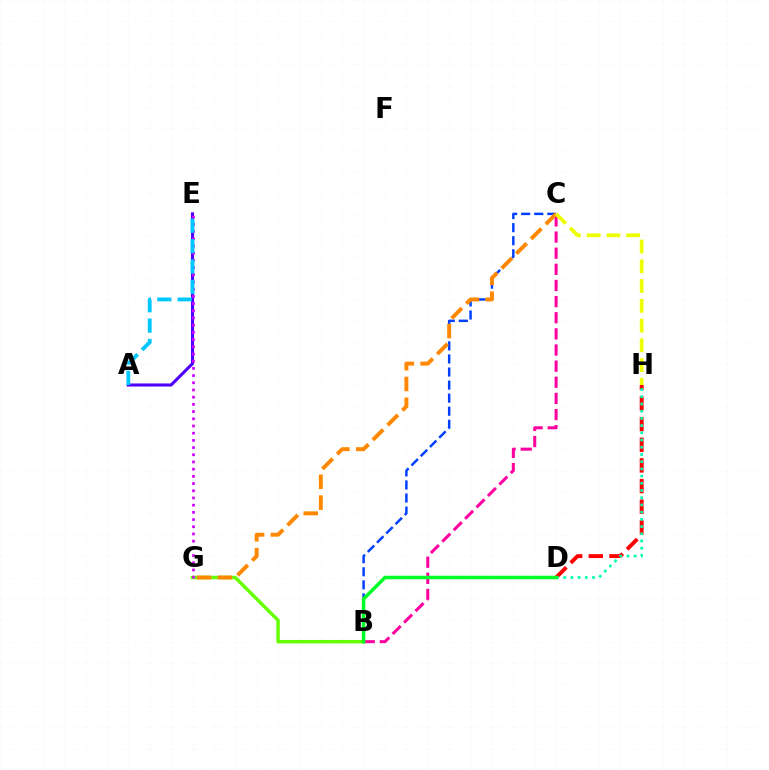{('B', 'C'): [{'color': '#003fff', 'line_style': 'dashed', 'thickness': 1.78}, {'color': '#ff00a0', 'line_style': 'dashed', 'thickness': 2.19}], ('B', 'G'): [{'color': '#66ff00', 'line_style': 'solid', 'thickness': 2.48}], ('D', 'H'): [{'color': '#ff0000', 'line_style': 'dashed', 'thickness': 2.81}, {'color': '#00ffaf', 'line_style': 'dotted', 'thickness': 1.96}], ('C', 'G'): [{'color': '#ff8800', 'line_style': 'dashed', 'thickness': 2.83}], ('A', 'E'): [{'color': '#4f00ff', 'line_style': 'solid', 'thickness': 2.22}, {'color': '#00c7ff', 'line_style': 'dashed', 'thickness': 2.77}], ('C', 'H'): [{'color': '#eeff00', 'line_style': 'dashed', 'thickness': 2.68}], ('E', 'G'): [{'color': '#d600ff', 'line_style': 'dotted', 'thickness': 1.96}], ('B', 'D'): [{'color': '#00ff27', 'line_style': 'solid', 'thickness': 2.53}]}